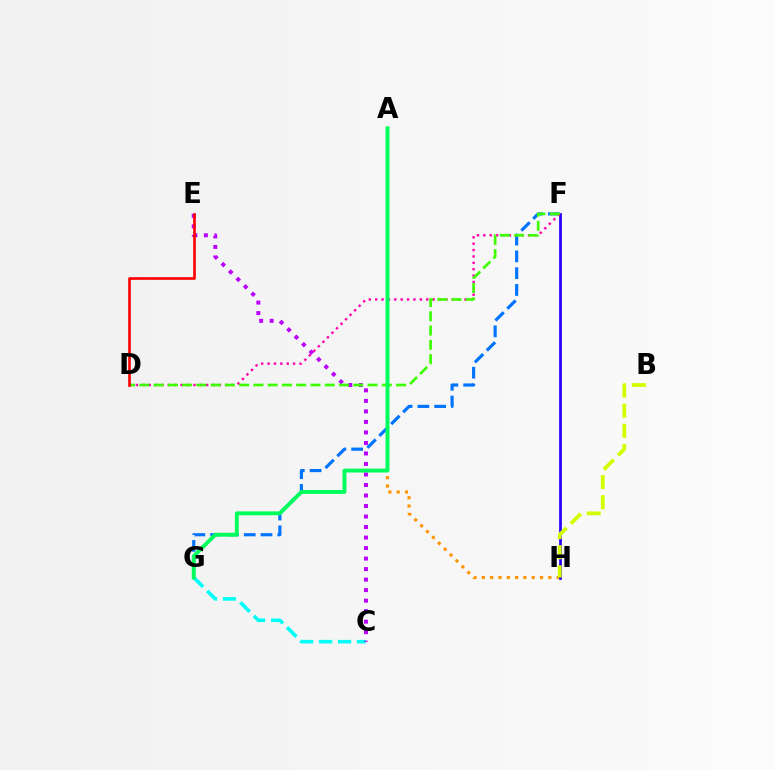{('A', 'H'): [{'color': '#ff9400', 'line_style': 'dotted', 'thickness': 2.26}], ('C', 'G'): [{'color': '#00fff6', 'line_style': 'dashed', 'thickness': 2.58}], ('F', 'H'): [{'color': '#2500ff', 'line_style': 'solid', 'thickness': 1.96}], ('C', 'E'): [{'color': '#b900ff', 'line_style': 'dotted', 'thickness': 2.86}], ('F', 'G'): [{'color': '#0074ff', 'line_style': 'dashed', 'thickness': 2.28}], ('D', 'F'): [{'color': '#ff00ac', 'line_style': 'dotted', 'thickness': 1.73}, {'color': '#3dff00', 'line_style': 'dashed', 'thickness': 1.94}], ('B', 'H'): [{'color': '#d1ff00', 'line_style': 'dashed', 'thickness': 2.73}], ('D', 'E'): [{'color': '#ff0000', 'line_style': 'solid', 'thickness': 1.9}], ('A', 'G'): [{'color': '#00ff5c', 'line_style': 'solid', 'thickness': 2.8}]}